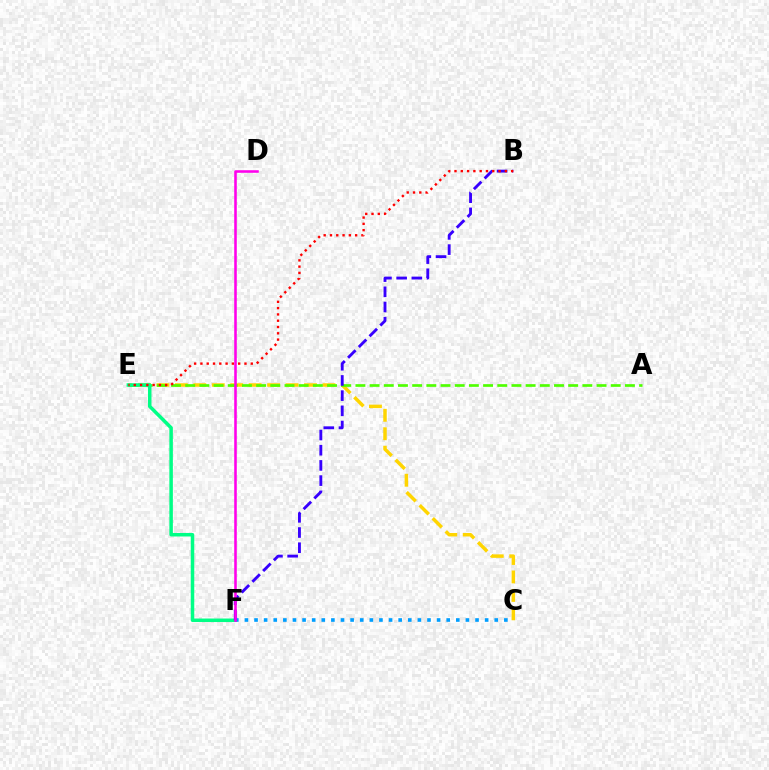{('C', 'E'): [{'color': '#ffd500', 'line_style': 'dashed', 'thickness': 2.51}], ('A', 'E'): [{'color': '#4fff00', 'line_style': 'dashed', 'thickness': 1.93}], ('E', 'F'): [{'color': '#00ff86', 'line_style': 'solid', 'thickness': 2.53}], ('C', 'F'): [{'color': '#009eff', 'line_style': 'dotted', 'thickness': 2.61}], ('B', 'F'): [{'color': '#3700ff', 'line_style': 'dashed', 'thickness': 2.06}], ('B', 'E'): [{'color': '#ff0000', 'line_style': 'dotted', 'thickness': 1.71}], ('D', 'F'): [{'color': '#ff00ed', 'line_style': 'solid', 'thickness': 1.85}]}